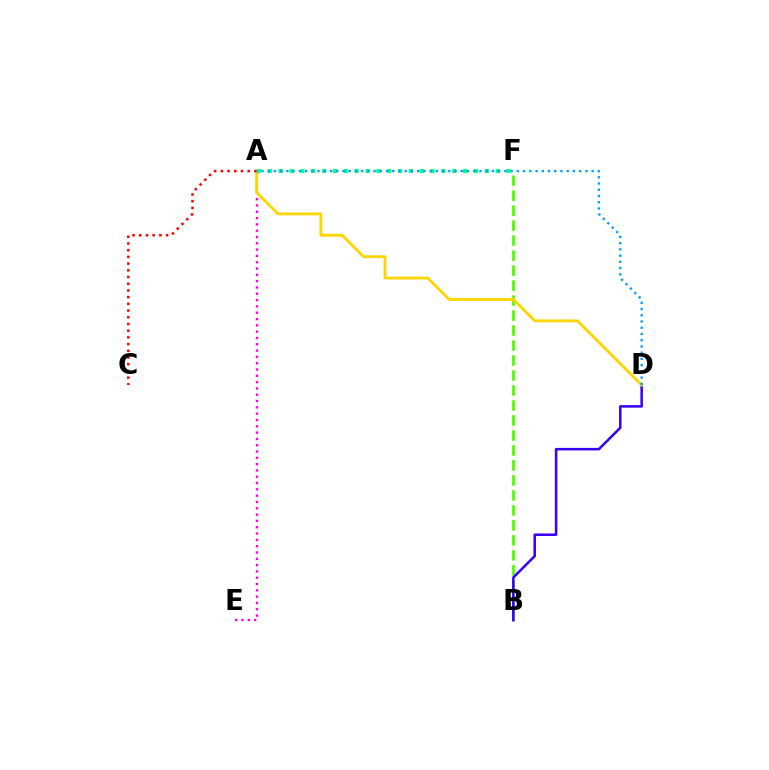{('A', 'E'): [{'color': '#ff00ed', 'line_style': 'dotted', 'thickness': 1.71}], ('B', 'F'): [{'color': '#4fff00', 'line_style': 'dashed', 'thickness': 2.04}], ('B', 'D'): [{'color': '#3700ff', 'line_style': 'solid', 'thickness': 1.83}], ('A', 'D'): [{'color': '#ffd500', 'line_style': 'solid', 'thickness': 2.05}, {'color': '#009eff', 'line_style': 'dotted', 'thickness': 1.69}], ('A', 'C'): [{'color': '#ff0000', 'line_style': 'dotted', 'thickness': 1.82}], ('A', 'F'): [{'color': '#00ff86', 'line_style': 'dotted', 'thickness': 2.95}]}